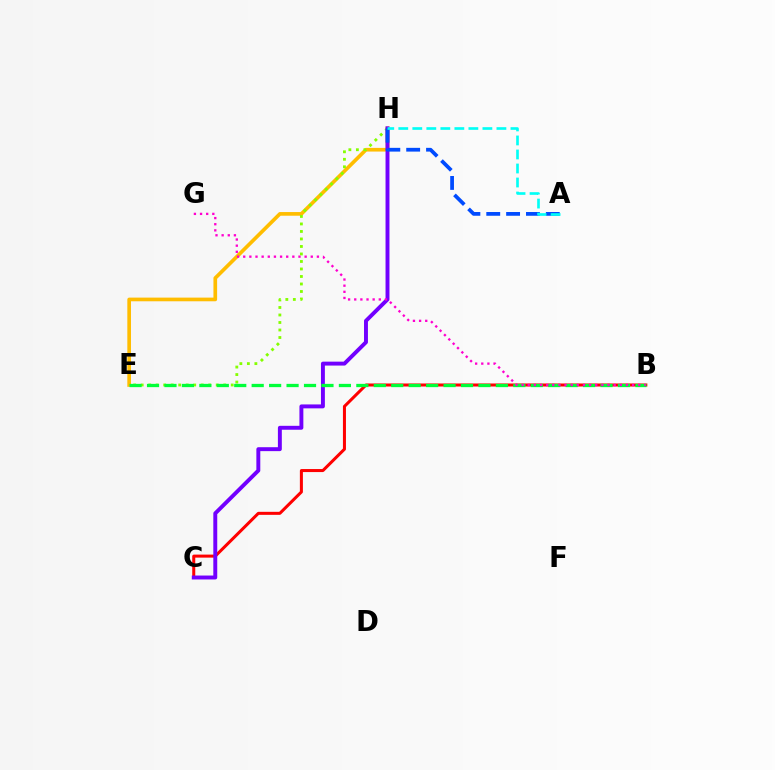{('E', 'H'): [{'color': '#ffbd00', 'line_style': 'solid', 'thickness': 2.64}, {'color': '#84ff00', 'line_style': 'dotted', 'thickness': 2.04}], ('B', 'C'): [{'color': '#ff0000', 'line_style': 'solid', 'thickness': 2.18}], ('C', 'H'): [{'color': '#7200ff', 'line_style': 'solid', 'thickness': 2.82}], ('B', 'E'): [{'color': '#00ff39', 'line_style': 'dashed', 'thickness': 2.37}], ('A', 'H'): [{'color': '#004bff', 'line_style': 'dashed', 'thickness': 2.7}, {'color': '#00fff6', 'line_style': 'dashed', 'thickness': 1.9}], ('B', 'G'): [{'color': '#ff00cf', 'line_style': 'dotted', 'thickness': 1.67}]}